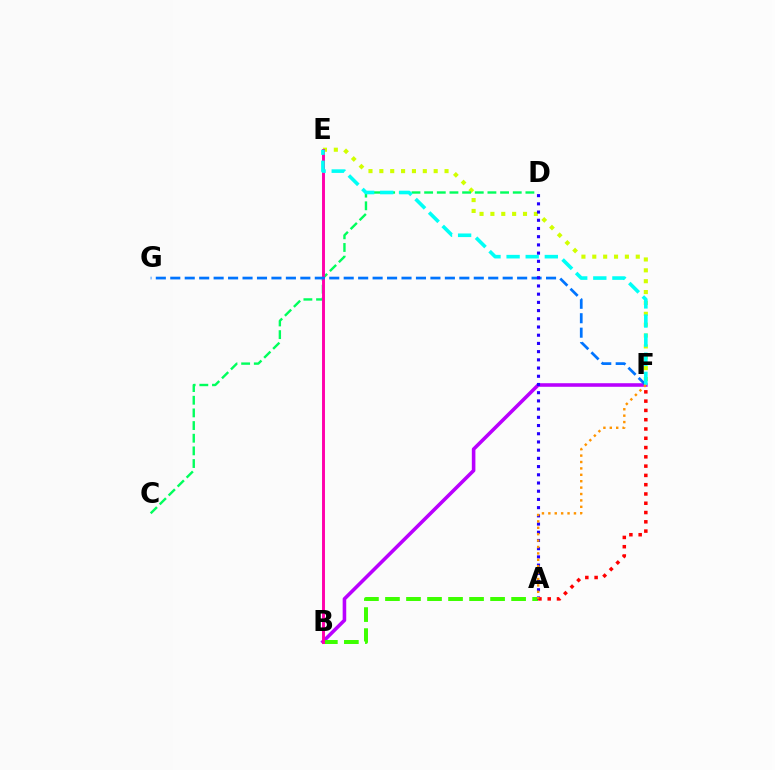{('E', 'F'): [{'color': '#d1ff00', 'line_style': 'dotted', 'thickness': 2.95}, {'color': '#00fff6', 'line_style': 'dashed', 'thickness': 2.6}], ('B', 'F'): [{'color': '#b900ff', 'line_style': 'solid', 'thickness': 2.57}], ('A', 'B'): [{'color': '#3dff00', 'line_style': 'dashed', 'thickness': 2.86}], ('C', 'D'): [{'color': '#00ff5c', 'line_style': 'dashed', 'thickness': 1.72}], ('B', 'E'): [{'color': '#ff00ac', 'line_style': 'solid', 'thickness': 2.11}], ('F', 'G'): [{'color': '#0074ff', 'line_style': 'dashed', 'thickness': 1.96}], ('A', 'D'): [{'color': '#2500ff', 'line_style': 'dotted', 'thickness': 2.23}], ('A', 'F'): [{'color': '#ff0000', 'line_style': 'dotted', 'thickness': 2.52}, {'color': '#ff9400', 'line_style': 'dotted', 'thickness': 1.74}]}